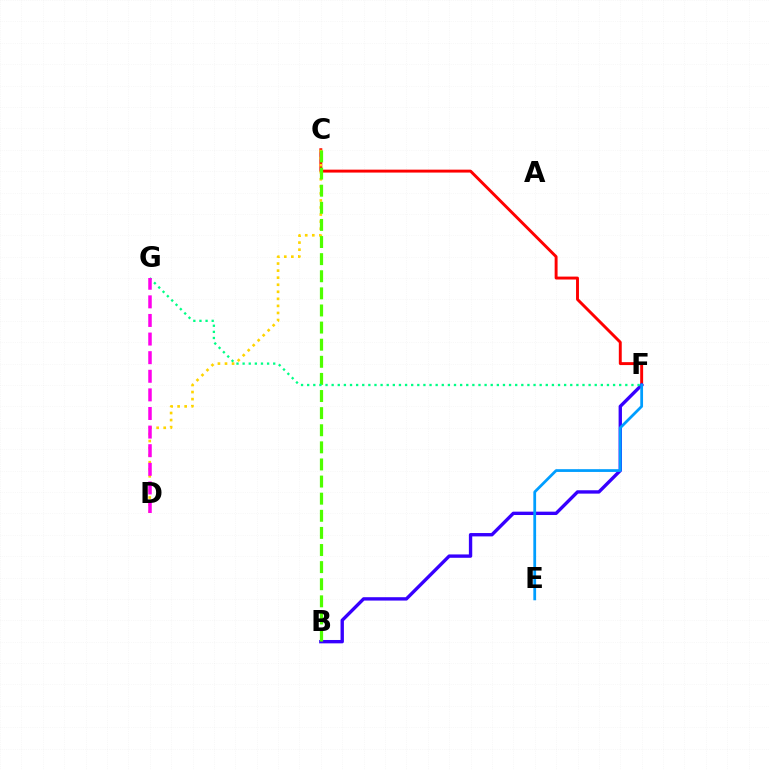{('C', 'F'): [{'color': '#ff0000', 'line_style': 'solid', 'thickness': 2.1}], ('C', 'D'): [{'color': '#ffd500', 'line_style': 'dotted', 'thickness': 1.92}], ('B', 'F'): [{'color': '#3700ff', 'line_style': 'solid', 'thickness': 2.42}], ('B', 'C'): [{'color': '#4fff00', 'line_style': 'dashed', 'thickness': 2.32}], ('E', 'F'): [{'color': '#009eff', 'line_style': 'solid', 'thickness': 1.99}], ('F', 'G'): [{'color': '#00ff86', 'line_style': 'dotted', 'thickness': 1.66}], ('D', 'G'): [{'color': '#ff00ed', 'line_style': 'dashed', 'thickness': 2.53}]}